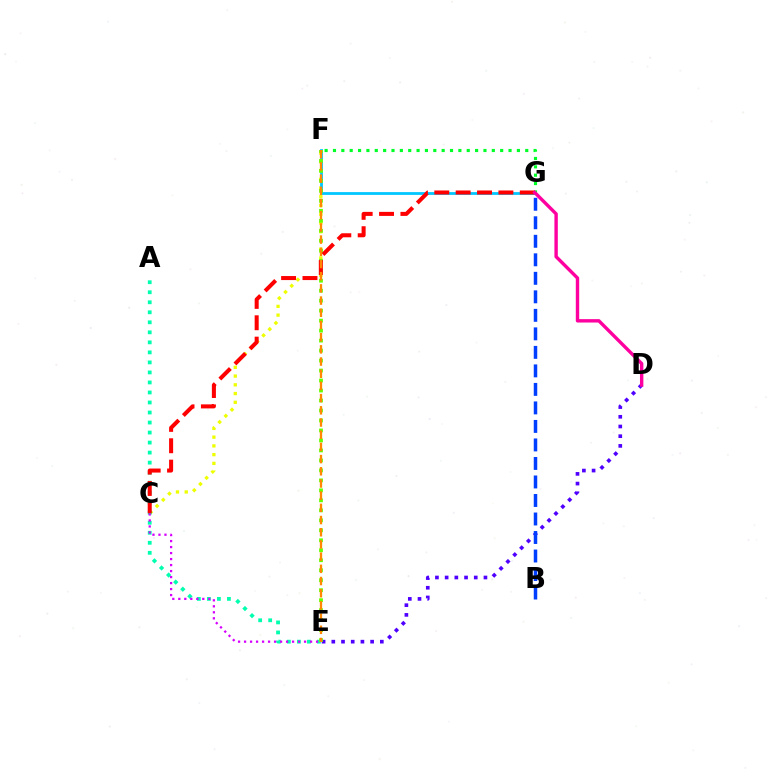{('D', 'E'): [{'color': '#4f00ff', 'line_style': 'dotted', 'thickness': 2.64}], ('F', 'G'): [{'color': '#00ff27', 'line_style': 'dotted', 'thickness': 2.27}, {'color': '#00c7ff', 'line_style': 'solid', 'thickness': 2.01}], ('B', 'G'): [{'color': '#003fff', 'line_style': 'dashed', 'thickness': 2.51}], ('C', 'F'): [{'color': '#eeff00', 'line_style': 'dotted', 'thickness': 2.38}], ('A', 'E'): [{'color': '#00ffaf', 'line_style': 'dotted', 'thickness': 2.72}], ('E', 'F'): [{'color': '#66ff00', 'line_style': 'dotted', 'thickness': 2.71}, {'color': '#ff8800', 'line_style': 'dashed', 'thickness': 1.66}], ('C', 'G'): [{'color': '#ff0000', 'line_style': 'dashed', 'thickness': 2.9}], ('D', 'G'): [{'color': '#ff00a0', 'line_style': 'solid', 'thickness': 2.44}], ('C', 'E'): [{'color': '#d600ff', 'line_style': 'dotted', 'thickness': 1.63}]}